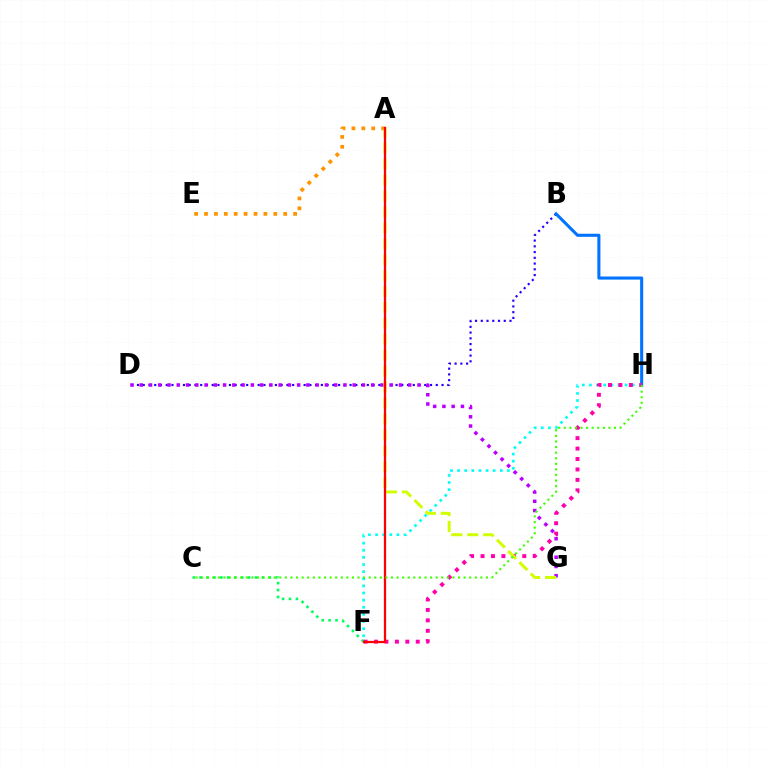{('B', 'D'): [{'color': '#2500ff', 'line_style': 'dotted', 'thickness': 1.56}], ('B', 'H'): [{'color': '#0074ff', 'line_style': 'solid', 'thickness': 2.21}], ('F', 'H'): [{'color': '#00fff6', 'line_style': 'dotted', 'thickness': 1.94}, {'color': '#ff00ac', 'line_style': 'dotted', 'thickness': 2.84}], ('C', 'F'): [{'color': '#00ff5c', 'line_style': 'dotted', 'thickness': 1.88}], ('A', 'E'): [{'color': '#ff9400', 'line_style': 'dotted', 'thickness': 2.69}], ('D', 'G'): [{'color': '#b900ff', 'line_style': 'dotted', 'thickness': 2.52}], ('A', 'G'): [{'color': '#d1ff00', 'line_style': 'dashed', 'thickness': 2.16}], ('A', 'F'): [{'color': '#ff0000', 'line_style': 'solid', 'thickness': 1.63}], ('C', 'H'): [{'color': '#3dff00', 'line_style': 'dotted', 'thickness': 1.52}]}